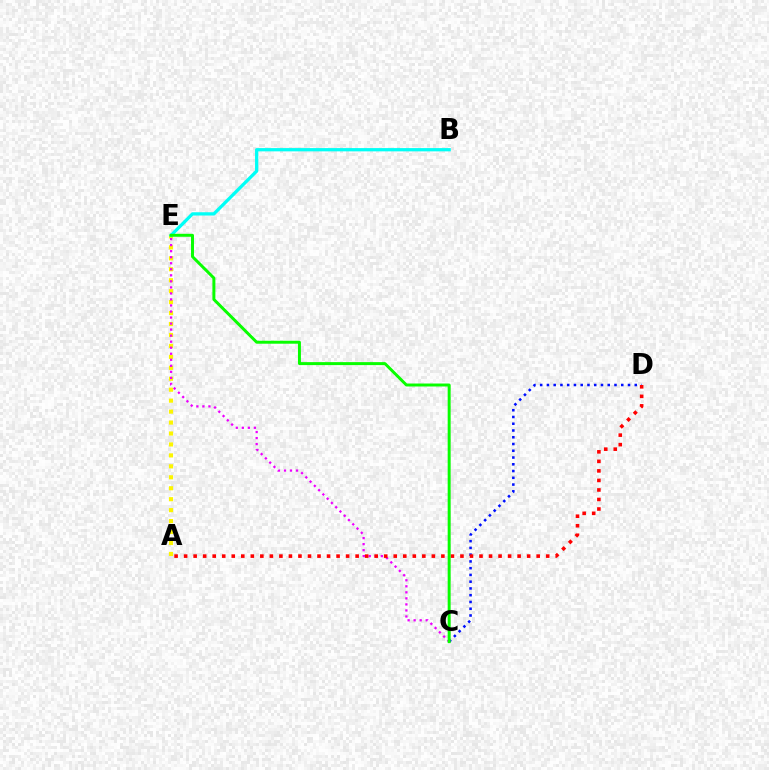{('A', 'E'): [{'color': '#fcf500', 'line_style': 'dotted', 'thickness': 2.97}], ('C', 'E'): [{'color': '#ee00ff', 'line_style': 'dotted', 'thickness': 1.64}, {'color': '#08ff00', 'line_style': 'solid', 'thickness': 2.14}], ('B', 'E'): [{'color': '#00fff6', 'line_style': 'solid', 'thickness': 2.35}], ('C', 'D'): [{'color': '#0010ff', 'line_style': 'dotted', 'thickness': 1.84}], ('A', 'D'): [{'color': '#ff0000', 'line_style': 'dotted', 'thickness': 2.59}]}